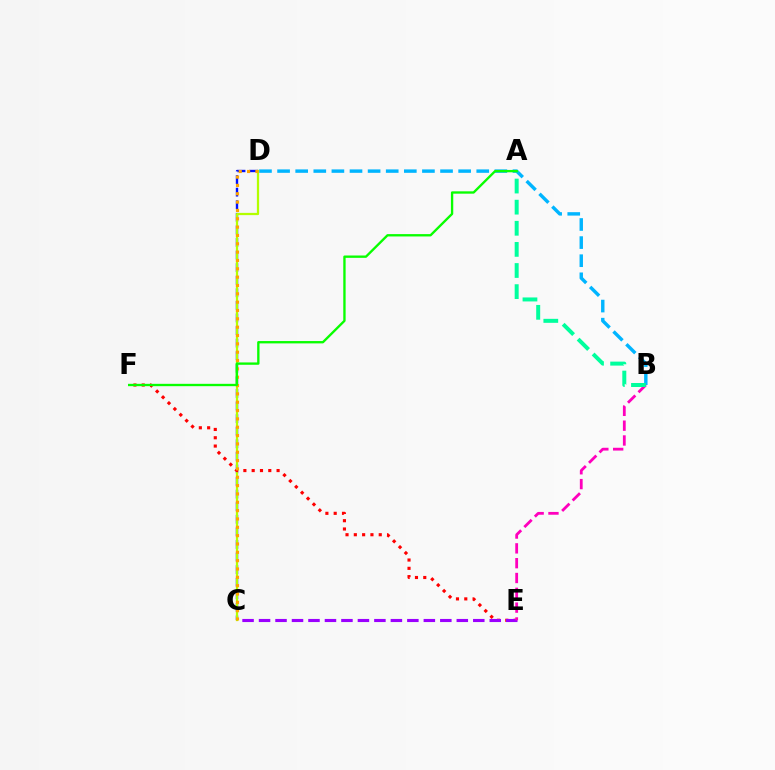{('C', 'D'): [{'color': '#0010ff', 'line_style': 'dashed', 'thickness': 1.71}, {'color': '#b3ff00', 'line_style': 'solid', 'thickness': 1.61}, {'color': '#ffa500', 'line_style': 'dotted', 'thickness': 2.27}], ('B', 'D'): [{'color': '#00b5ff', 'line_style': 'dashed', 'thickness': 2.46}], ('E', 'F'): [{'color': '#ff0000', 'line_style': 'dotted', 'thickness': 2.26}], ('C', 'E'): [{'color': '#9b00ff', 'line_style': 'dashed', 'thickness': 2.24}], ('B', 'E'): [{'color': '#ff00bd', 'line_style': 'dashed', 'thickness': 2.01}], ('A', 'B'): [{'color': '#00ff9d', 'line_style': 'dashed', 'thickness': 2.87}], ('A', 'F'): [{'color': '#08ff00', 'line_style': 'solid', 'thickness': 1.69}]}